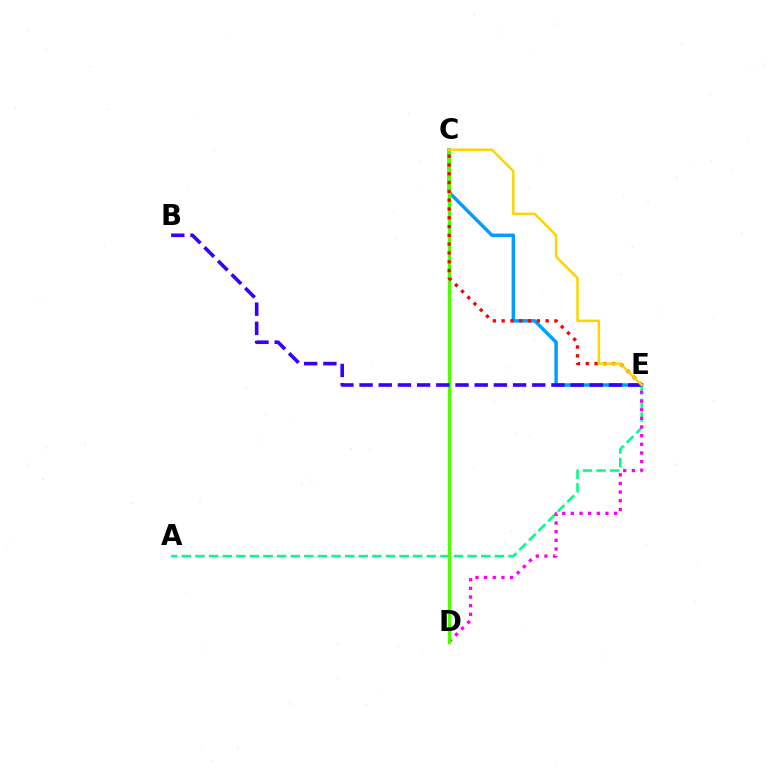{('A', 'E'): [{'color': '#00ff86', 'line_style': 'dashed', 'thickness': 1.85}], ('C', 'E'): [{'color': '#009eff', 'line_style': 'solid', 'thickness': 2.48}, {'color': '#ff0000', 'line_style': 'dotted', 'thickness': 2.39}, {'color': '#ffd500', 'line_style': 'solid', 'thickness': 1.8}], ('D', 'E'): [{'color': '#ff00ed', 'line_style': 'dotted', 'thickness': 2.35}], ('C', 'D'): [{'color': '#4fff00', 'line_style': 'solid', 'thickness': 2.43}], ('B', 'E'): [{'color': '#3700ff', 'line_style': 'dashed', 'thickness': 2.61}]}